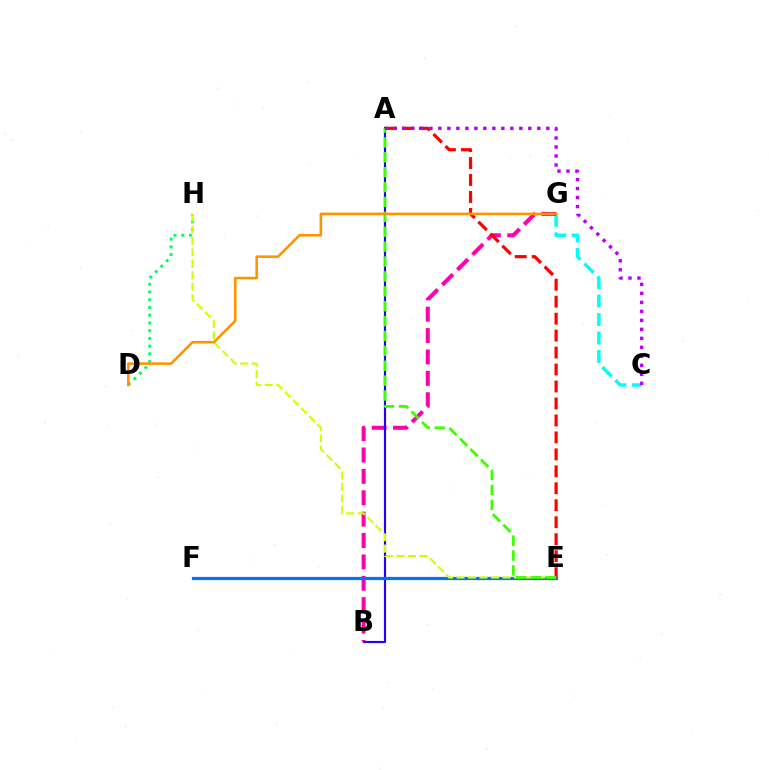{('C', 'G'): [{'color': '#00fff6', 'line_style': 'dashed', 'thickness': 2.51}], ('B', 'G'): [{'color': '#ff00ac', 'line_style': 'dashed', 'thickness': 2.9}], ('A', 'B'): [{'color': '#2500ff', 'line_style': 'solid', 'thickness': 1.55}], ('E', 'F'): [{'color': '#0074ff', 'line_style': 'solid', 'thickness': 2.3}], ('D', 'H'): [{'color': '#00ff5c', 'line_style': 'dotted', 'thickness': 2.1}], ('A', 'E'): [{'color': '#ff0000', 'line_style': 'dashed', 'thickness': 2.3}, {'color': '#3dff00', 'line_style': 'dashed', 'thickness': 2.02}], ('E', 'H'): [{'color': '#d1ff00', 'line_style': 'dashed', 'thickness': 1.56}], ('D', 'G'): [{'color': '#ff9400', 'line_style': 'solid', 'thickness': 1.86}], ('A', 'C'): [{'color': '#b900ff', 'line_style': 'dotted', 'thickness': 2.44}]}